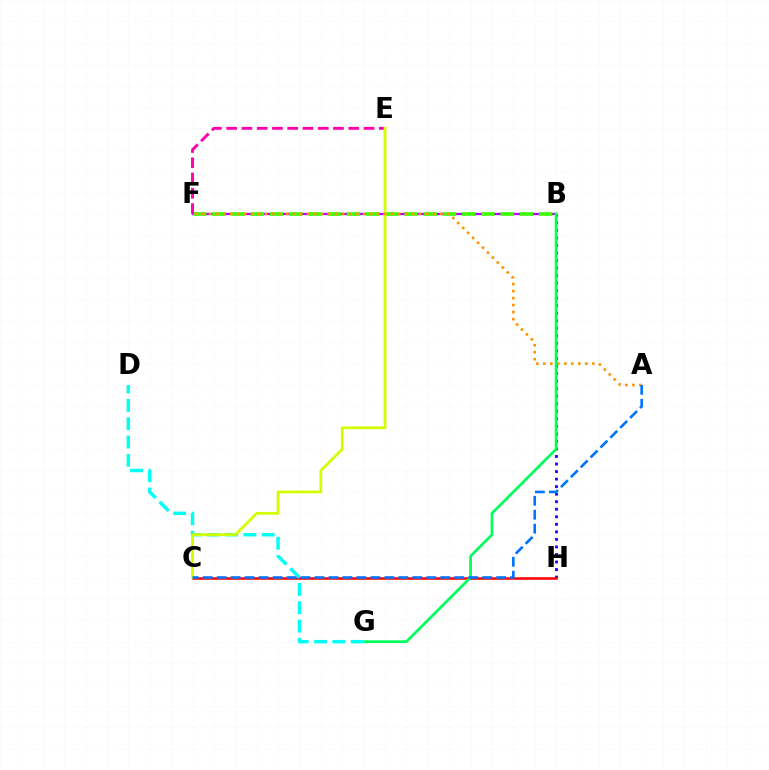{('B', 'F'): [{'color': '#b900ff', 'line_style': 'solid', 'thickness': 1.65}, {'color': '#3dff00', 'line_style': 'dashed', 'thickness': 2.61}], ('B', 'H'): [{'color': '#2500ff', 'line_style': 'dotted', 'thickness': 2.05}], ('C', 'H'): [{'color': '#ff0000', 'line_style': 'solid', 'thickness': 1.82}], ('B', 'G'): [{'color': '#00ff5c', 'line_style': 'solid', 'thickness': 1.96}], ('D', 'G'): [{'color': '#00fff6', 'line_style': 'dashed', 'thickness': 2.49}], ('E', 'F'): [{'color': '#ff00ac', 'line_style': 'dashed', 'thickness': 2.07}], ('C', 'E'): [{'color': '#d1ff00', 'line_style': 'solid', 'thickness': 2.02}], ('A', 'F'): [{'color': '#ff9400', 'line_style': 'dotted', 'thickness': 1.9}], ('A', 'C'): [{'color': '#0074ff', 'line_style': 'dashed', 'thickness': 1.9}]}